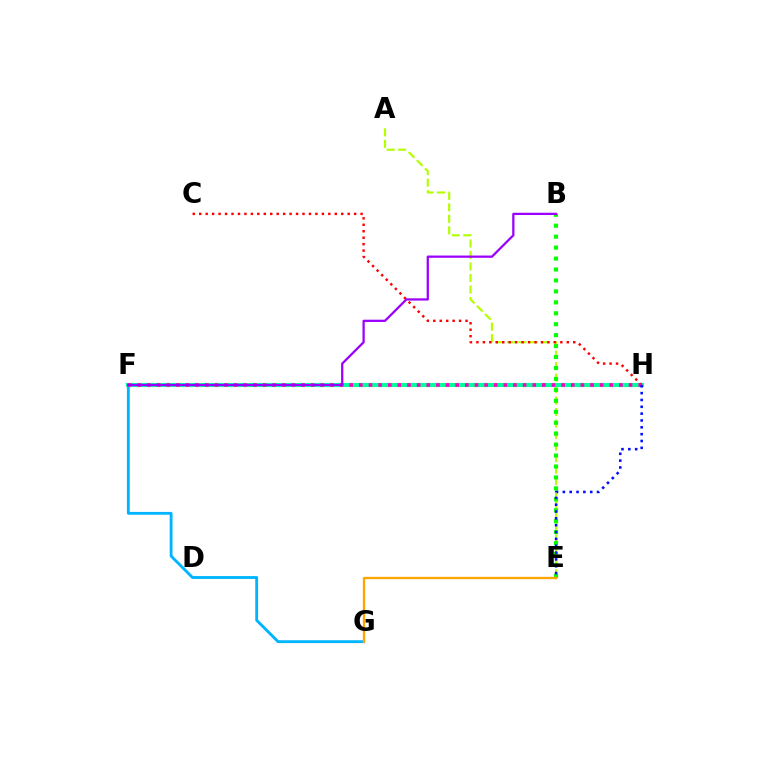{('A', 'E'): [{'color': '#b3ff00', 'line_style': 'dashed', 'thickness': 1.56}], ('F', 'H'): [{'color': '#00ff9d', 'line_style': 'solid', 'thickness': 2.98}, {'color': '#ff00bd', 'line_style': 'dotted', 'thickness': 2.62}], ('F', 'G'): [{'color': '#00b5ff', 'line_style': 'solid', 'thickness': 2.05}], ('C', 'H'): [{'color': '#ff0000', 'line_style': 'dotted', 'thickness': 1.75}], ('B', 'E'): [{'color': '#08ff00', 'line_style': 'dotted', 'thickness': 2.97}], ('B', 'F'): [{'color': '#9b00ff', 'line_style': 'solid', 'thickness': 1.63}], ('E', 'G'): [{'color': '#ffa500', 'line_style': 'solid', 'thickness': 1.67}], ('E', 'H'): [{'color': '#0010ff', 'line_style': 'dotted', 'thickness': 1.86}]}